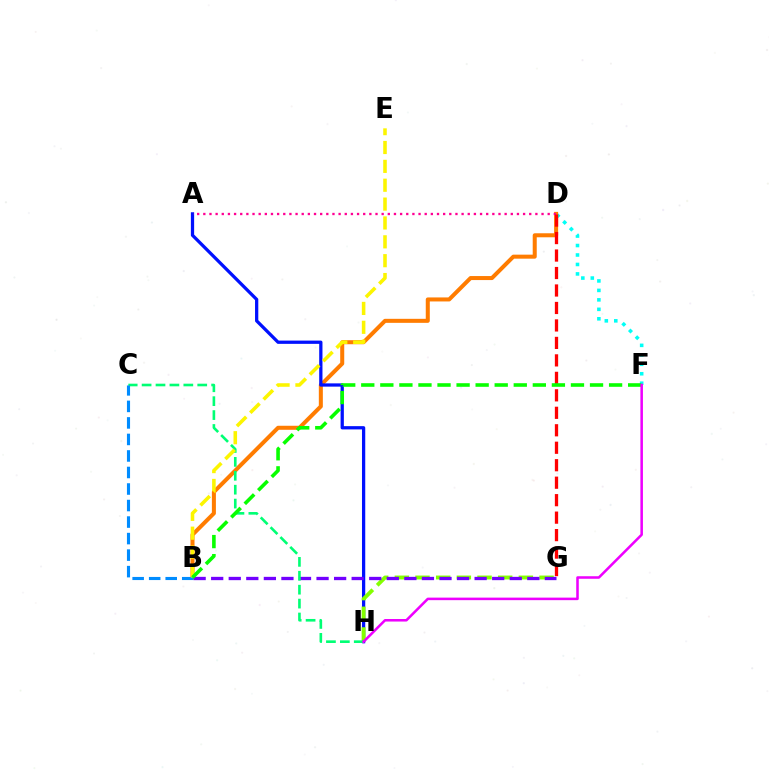{('D', 'F'): [{'color': '#00fff6', 'line_style': 'dotted', 'thickness': 2.57}], ('B', 'D'): [{'color': '#ff7c00', 'line_style': 'solid', 'thickness': 2.9}], ('A', 'H'): [{'color': '#0010ff', 'line_style': 'solid', 'thickness': 2.35}], ('A', 'D'): [{'color': '#ff0094', 'line_style': 'dotted', 'thickness': 1.67}], ('G', 'H'): [{'color': '#84ff00', 'line_style': 'dashed', 'thickness': 2.81}], ('B', 'G'): [{'color': '#7200ff', 'line_style': 'dashed', 'thickness': 2.39}], ('D', 'G'): [{'color': '#ff0000', 'line_style': 'dashed', 'thickness': 2.37}], ('C', 'H'): [{'color': '#00ff74', 'line_style': 'dashed', 'thickness': 1.89}], ('B', 'C'): [{'color': '#008cff', 'line_style': 'dashed', 'thickness': 2.24}], ('B', 'E'): [{'color': '#fcf500', 'line_style': 'dashed', 'thickness': 2.56}], ('B', 'F'): [{'color': '#08ff00', 'line_style': 'dashed', 'thickness': 2.59}], ('F', 'H'): [{'color': '#ee00ff', 'line_style': 'solid', 'thickness': 1.83}]}